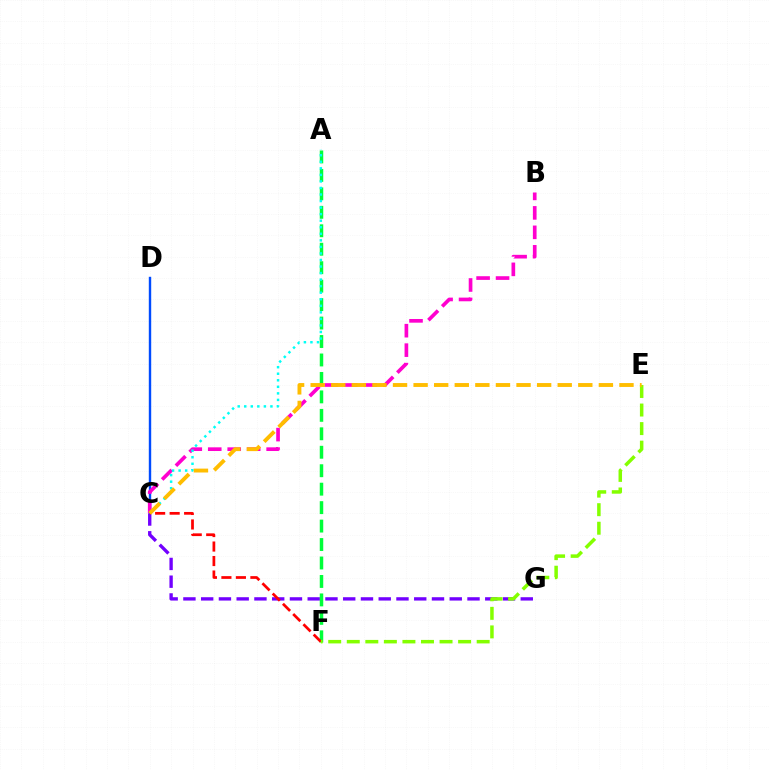{('C', 'G'): [{'color': '#7200ff', 'line_style': 'dashed', 'thickness': 2.41}], ('A', 'F'): [{'color': '#00ff39', 'line_style': 'dashed', 'thickness': 2.51}], ('C', 'D'): [{'color': '#004bff', 'line_style': 'solid', 'thickness': 1.73}], ('B', 'C'): [{'color': '#ff00cf', 'line_style': 'dashed', 'thickness': 2.64}], ('A', 'C'): [{'color': '#00fff6', 'line_style': 'dotted', 'thickness': 1.78}], ('C', 'F'): [{'color': '#ff0000', 'line_style': 'dashed', 'thickness': 1.97}], ('E', 'F'): [{'color': '#84ff00', 'line_style': 'dashed', 'thickness': 2.52}], ('C', 'E'): [{'color': '#ffbd00', 'line_style': 'dashed', 'thickness': 2.8}]}